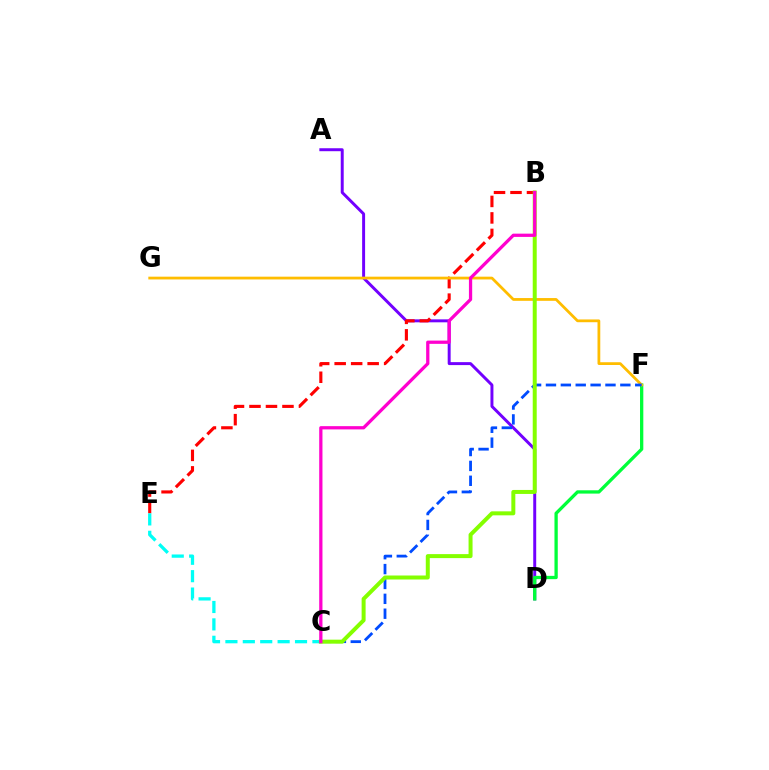{('A', 'D'): [{'color': '#7200ff', 'line_style': 'solid', 'thickness': 2.13}], ('B', 'E'): [{'color': '#ff0000', 'line_style': 'dashed', 'thickness': 2.24}], ('D', 'F'): [{'color': '#00ff39', 'line_style': 'solid', 'thickness': 2.37}], ('F', 'G'): [{'color': '#ffbd00', 'line_style': 'solid', 'thickness': 1.99}], ('C', 'F'): [{'color': '#004bff', 'line_style': 'dashed', 'thickness': 2.02}], ('C', 'E'): [{'color': '#00fff6', 'line_style': 'dashed', 'thickness': 2.36}], ('B', 'C'): [{'color': '#84ff00', 'line_style': 'solid', 'thickness': 2.87}, {'color': '#ff00cf', 'line_style': 'solid', 'thickness': 2.35}]}